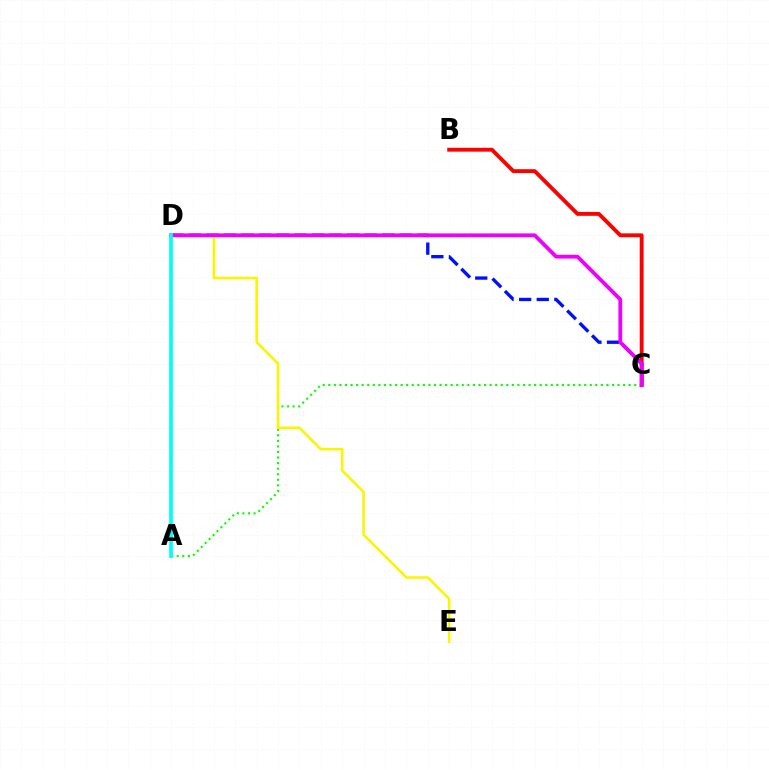{('A', 'C'): [{'color': '#08ff00', 'line_style': 'dotted', 'thickness': 1.51}], ('B', 'C'): [{'color': '#ff0000', 'line_style': 'solid', 'thickness': 2.78}], ('C', 'D'): [{'color': '#0010ff', 'line_style': 'dashed', 'thickness': 2.39}, {'color': '#ee00ff', 'line_style': 'solid', 'thickness': 2.72}], ('D', 'E'): [{'color': '#fcf500', 'line_style': 'solid', 'thickness': 1.85}], ('A', 'D'): [{'color': '#00fff6', 'line_style': 'solid', 'thickness': 2.68}]}